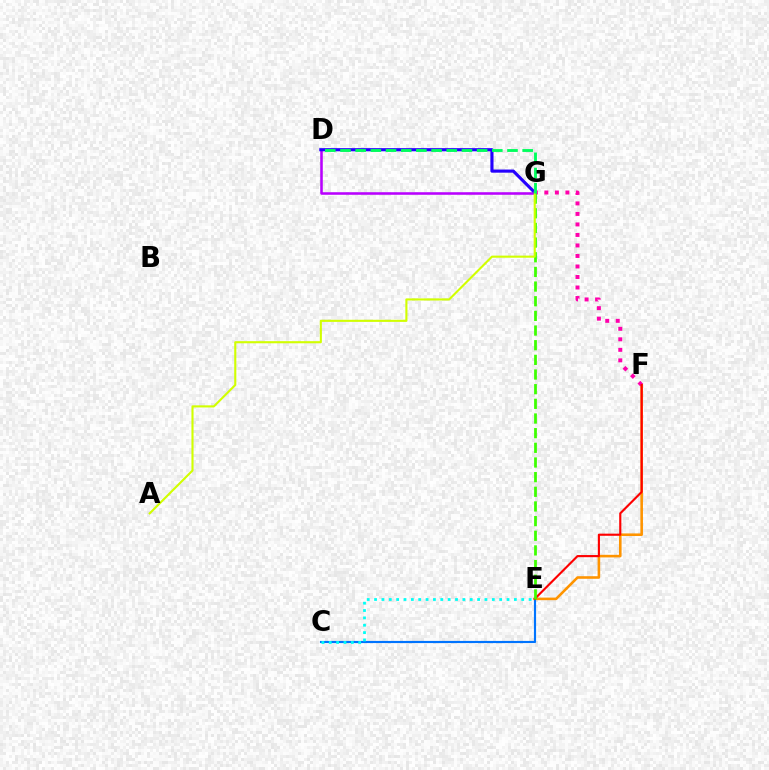{('E', 'F'): [{'color': '#ff9400', 'line_style': 'solid', 'thickness': 1.87}, {'color': '#ff0000', 'line_style': 'solid', 'thickness': 1.54}], ('C', 'E'): [{'color': '#0074ff', 'line_style': 'solid', 'thickness': 1.55}, {'color': '#00fff6', 'line_style': 'dotted', 'thickness': 2.0}], ('F', 'G'): [{'color': '#ff00ac', 'line_style': 'dotted', 'thickness': 2.86}], ('D', 'G'): [{'color': '#b900ff', 'line_style': 'solid', 'thickness': 1.84}, {'color': '#2500ff', 'line_style': 'solid', 'thickness': 2.26}, {'color': '#00ff5c', 'line_style': 'dashed', 'thickness': 2.06}], ('E', 'G'): [{'color': '#3dff00', 'line_style': 'dashed', 'thickness': 1.99}], ('A', 'G'): [{'color': '#d1ff00', 'line_style': 'solid', 'thickness': 1.52}]}